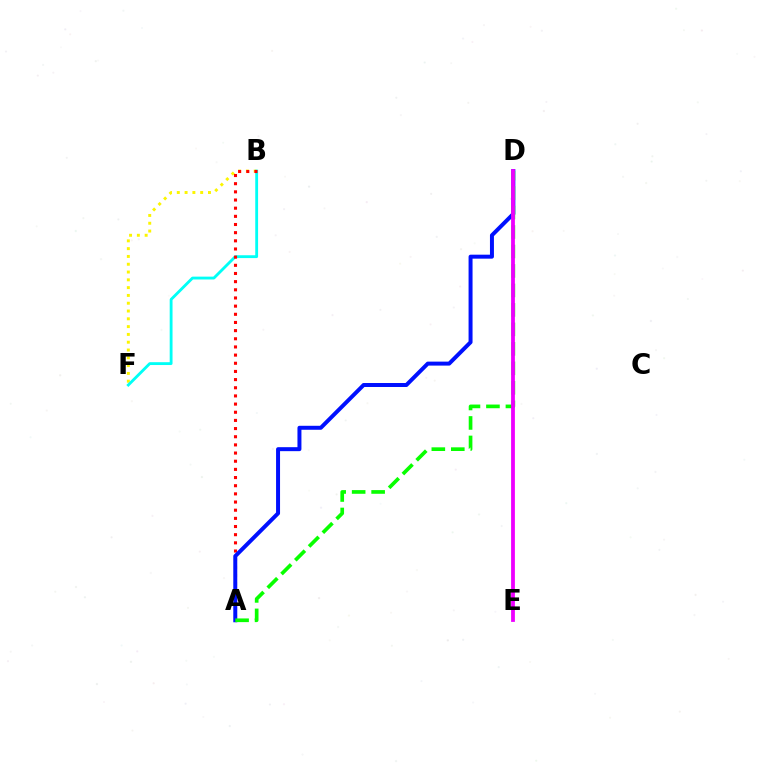{('B', 'F'): [{'color': '#fcf500', 'line_style': 'dotted', 'thickness': 2.12}, {'color': '#00fff6', 'line_style': 'solid', 'thickness': 2.04}], ('A', 'B'): [{'color': '#ff0000', 'line_style': 'dotted', 'thickness': 2.22}], ('A', 'D'): [{'color': '#0010ff', 'line_style': 'solid', 'thickness': 2.86}, {'color': '#08ff00', 'line_style': 'dashed', 'thickness': 2.65}], ('D', 'E'): [{'color': '#ee00ff', 'line_style': 'solid', 'thickness': 2.73}]}